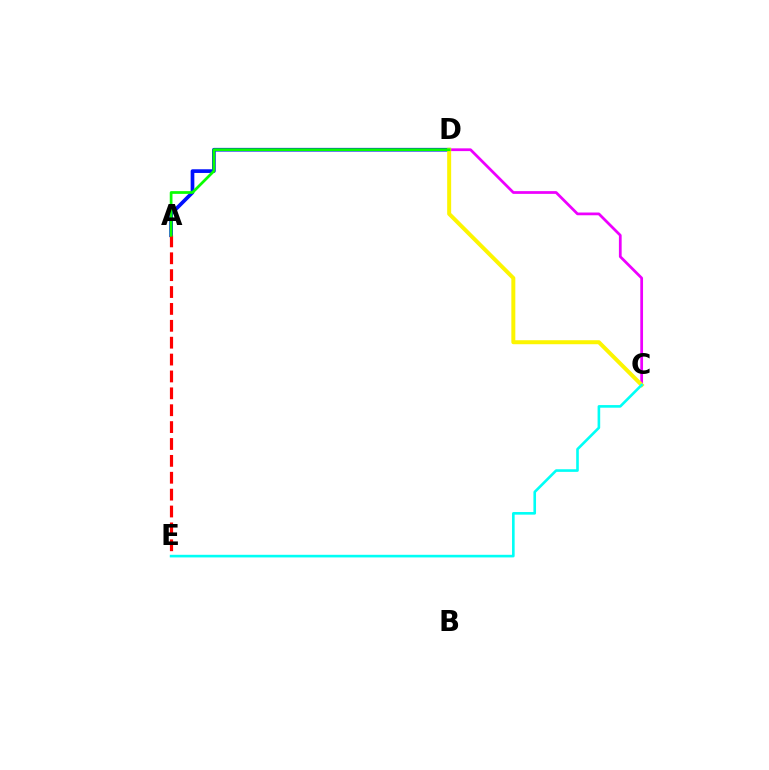{('C', 'D'): [{'color': '#ee00ff', 'line_style': 'solid', 'thickness': 1.98}, {'color': '#fcf500', 'line_style': 'solid', 'thickness': 2.87}], ('A', 'D'): [{'color': '#0010ff', 'line_style': 'solid', 'thickness': 2.65}, {'color': '#08ff00', 'line_style': 'solid', 'thickness': 1.97}], ('A', 'E'): [{'color': '#ff0000', 'line_style': 'dashed', 'thickness': 2.29}], ('C', 'E'): [{'color': '#00fff6', 'line_style': 'solid', 'thickness': 1.89}]}